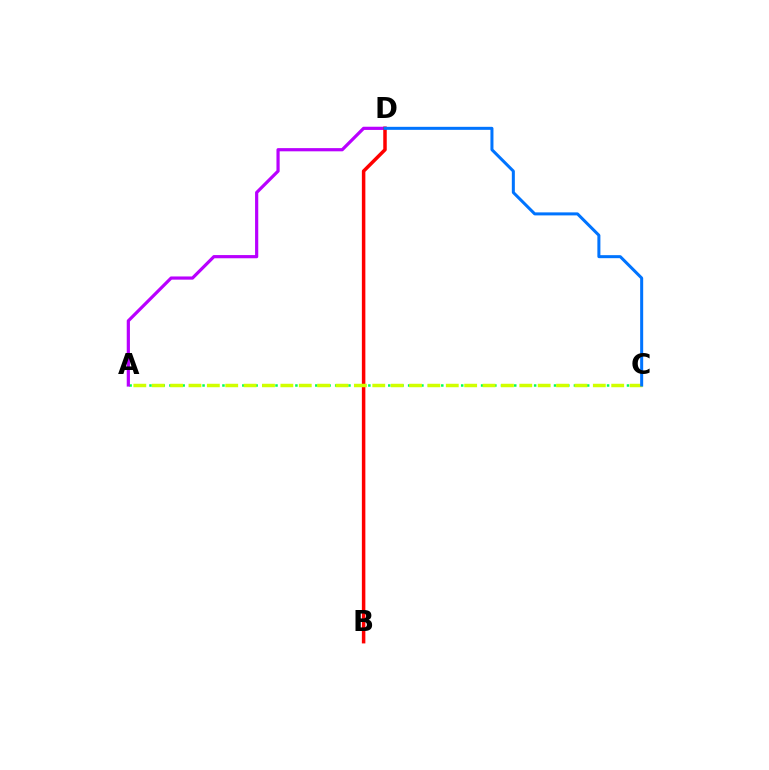{('A', 'C'): [{'color': '#00ff5c', 'line_style': 'dotted', 'thickness': 1.8}, {'color': '#d1ff00', 'line_style': 'dashed', 'thickness': 2.5}], ('A', 'D'): [{'color': '#b900ff', 'line_style': 'solid', 'thickness': 2.3}], ('B', 'D'): [{'color': '#ff0000', 'line_style': 'solid', 'thickness': 2.51}], ('C', 'D'): [{'color': '#0074ff', 'line_style': 'solid', 'thickness': 2.17}]}